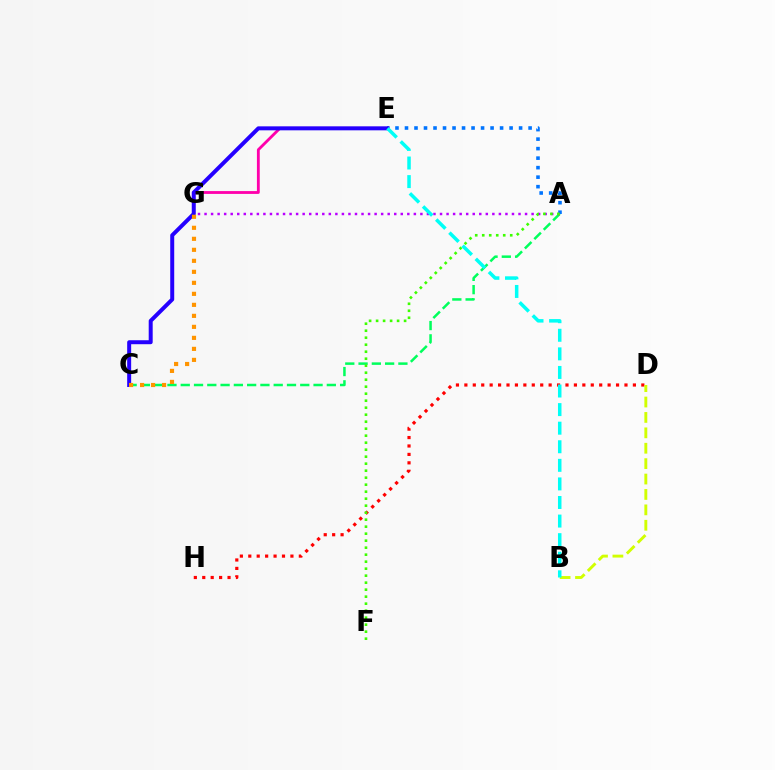{('D', 'H'): [{'color': '#ff0000', 'line_style': 'dotted', 'thickness': 2.29}], ('B', 'D'): [{'color': '#d1ff00', 'line_style': 'dashed', 'thickness': 2.09}], ('A', 'C'): [{'color': '#00ff5c', 'line_style': 'dashed', 'thickness': 1.8}], ('A', 'G'): [{'color': '#b900ff', 'line_style': 'dotted', 'thickness': 1.78}], ('A', 'E'): [{'color': '#0074ff', 'line_style': 'dotted', 'thickness': 2.58}], ('E', 'G'): [{'color': '#ff00ac', 'line_style': 'solid', 'thickness': 2.04}], ('C', 'E'): [{'color': '#2500ff', 'line_style': 'solid', 'thickness': 2.87}], ('A', 'F'): [{'color': '#3dff00', 'line_style': 'dotted', 'thickness': 1.9}], ('B', 'E'): [{'color': '#00fff6', 'line_style': 'dashed', 'thickness': 2.52}], ('C', 'G'): [{'color': '#ff9400', 'line_style': 'dotted', 'thickness': 2.99}]}